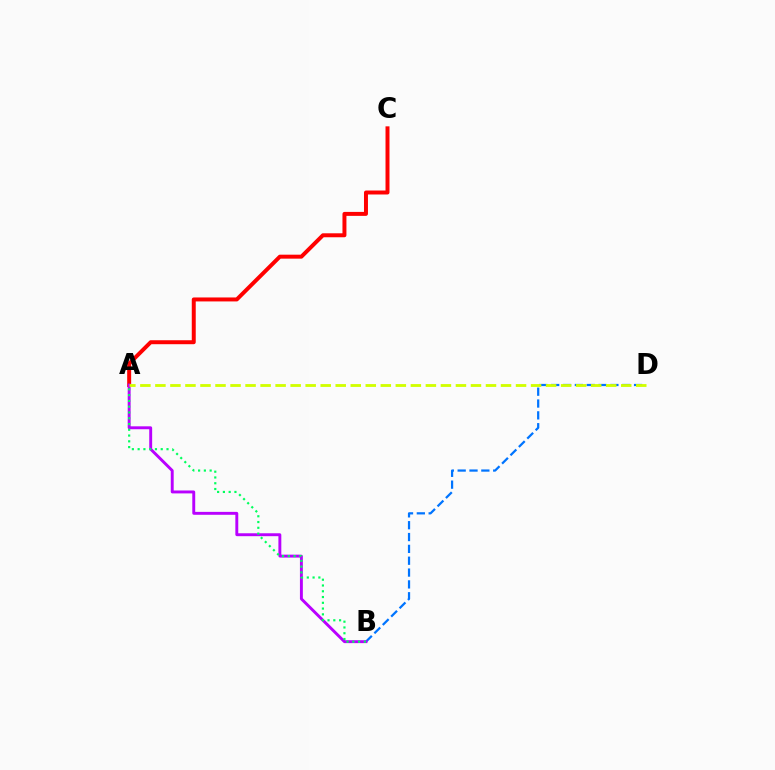{('A', 'C'): [{'color': '#ff0000', 'line_style': 'solid', 'thickness': 2.86}], ('B', 'D'): [{'color': '#0074ff', 'line_style': 'dashed', 'thickness': 1.61}], ('A', 'B'): [{'color': '#b900ff', 'line_style': 'solid', 'thickness': 2.1}, {'color': '#00ff5c', 'line_style': 'dotted', 'thickness': 1.57}], ('A', 'D'): [{'color': '#d1ff00', 'line_style': 'dashed', 'thickness': 2.04}]}